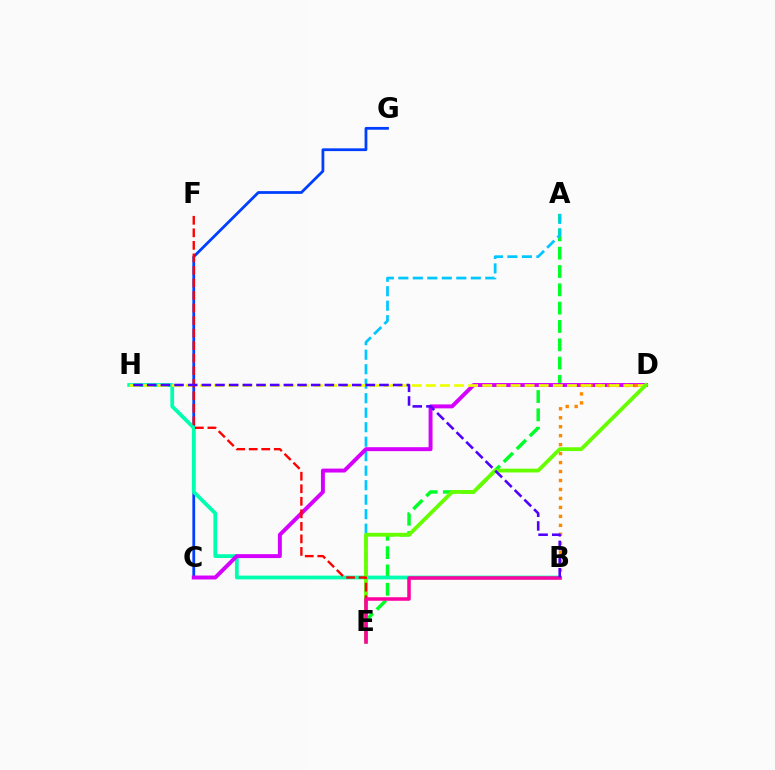{('A', 'E'): [{'color': '#00ff27', 'line_style': 'dashed', 'thickness': 2.49}, {'color': '#00c7ff', 'line_style': 'dashed', 'thickness': 1.97}], ('C', 'G'): [{'color': '#003fff', 'line_style': 'solid', 'thickness': 1.99}], ('B', 'H'): [{'color': '#00ffaf', 'line_style': 'solid', 'thickness': 2.71}, {'color': '#4f00ff', 'line_style': 'dashed', 'thickness': 1.86}], ('C', 'D'): [{'color': '#d600ff', 'line_style': 'solid', 'thickness': 2.84}], ('B', 'D'): [{'color': '#ff8800', 'line_style': 'dotted', 'thickness': 2.44}], ('D', 'H'): [{'color': '#eeff00', 'line_style': 'dashed', 'thickness': 1.92}], ('D', 'E'): [{'color': '#66ff00', 'line_style': 'solid', 'thickness': 2.74}], ('E', 'F'): [{'color': '#ff0000', 'line_style': 'dashed', 'thickness': 1.7}], ('B', 'E'): [{'color': '#ff00a0', 'line_style': 'solid', 'thickness': 2.54}]}